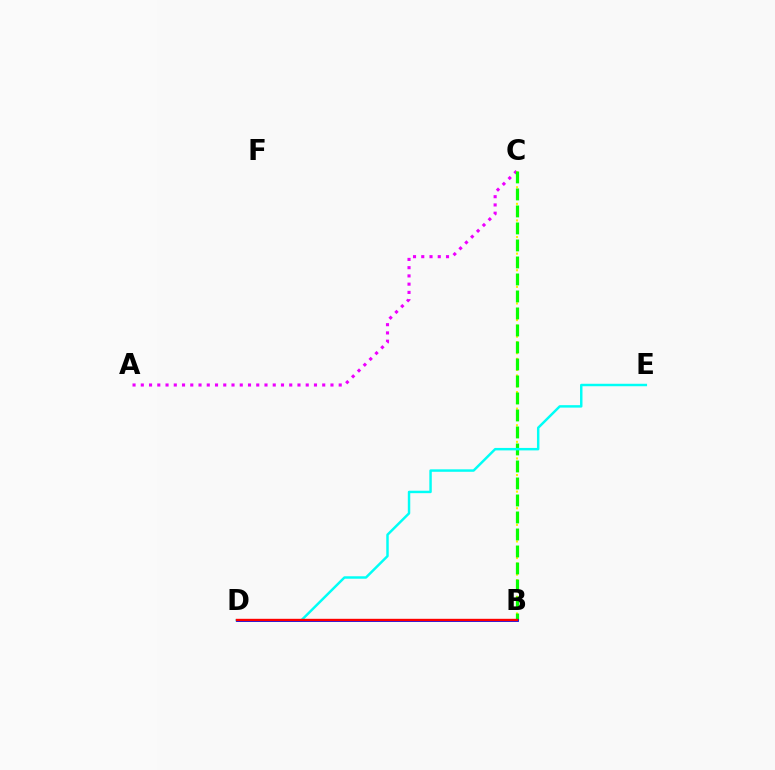{('A', 'C'): [{'color': '#ee00ff', 'line_style': 'dotted', 'thickness': 2.24}], ('B', 'C'): [{'color': '#fcf500', 'line_style': 'dotted', 'thickness': 1.5}, {'color': '#08ff00', 'line_style': 'dashed', 'thickness': 2.31}], ('D', 'E'): [{'color': '#00fff6', 'line_style': 'solid', 'thickness': 1.77}], ('B', 'D'): [{'color': '#0010ff', 'line_style': 'solid', 'thickness': 2.05}, {'color': '#ff0000', 'line_style': 'solid', 'thickness': 1.71}]}